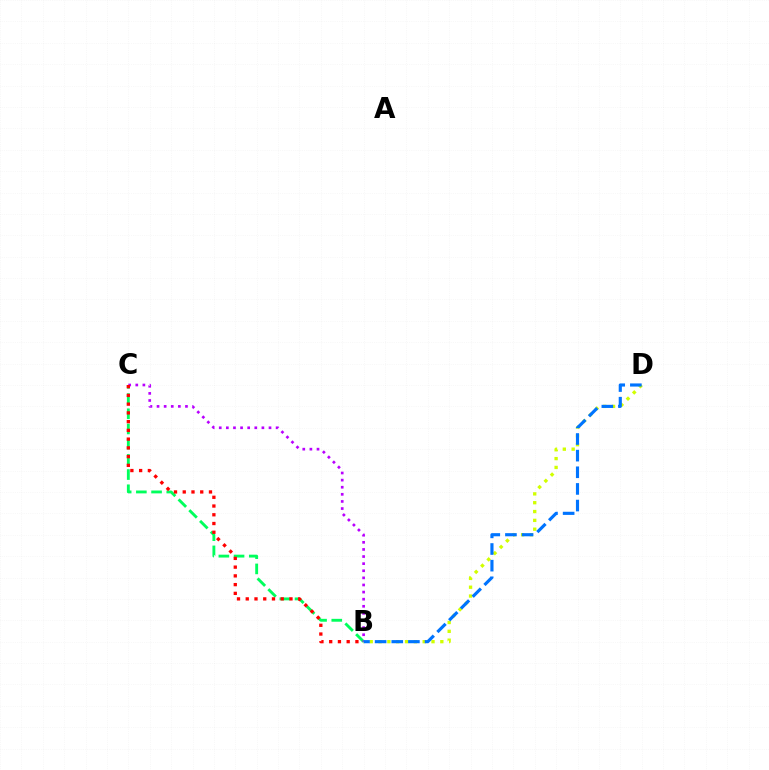{('B', 'C'): [{'color': '#00ff5c', 'line_style': 'dashed', 'thickness': 2.07}, {'color': '#b900ff', 'line_style': 'dotted', 'thickness': 1.93}, {'color': '#ff0000', 'line_style': 'dotted', 'thickness': 2.38}], ('B', 'D'): [{'color': '#d1ff00', 'line_style': 'dotted', 'thickness': 2.4}, {'color': '#0074ff', 'line_style': 'dashed', 'thickness': 2.26}]}